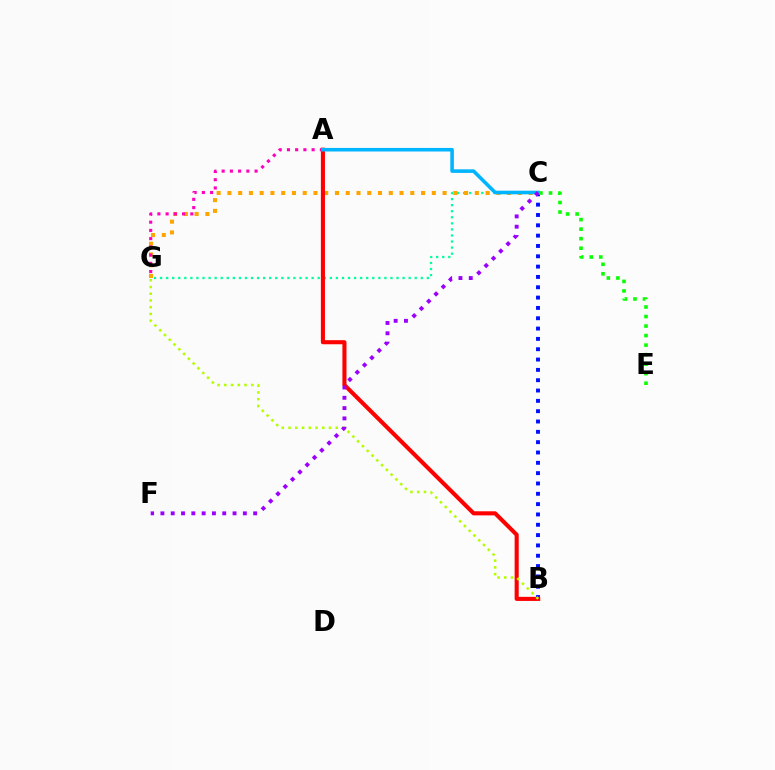{('C', 'G'): [{'color': '#00ff9d', 'line_style': 'dotted', 'thickness': 1.65}, {'color': '#ffa500', 'line_style': 'dotted', 'thickness': 2.92}], ('B', 'C'): [{'color': '#0010ff', 'line_style': 'dotted', 'thickness': 2.81}], ('A', 'G'): [{'color': '#ff00bd', 'line_style': 'dotted', 'thickness': 2.24}], ('A', 'B'): [{'color': '#ff0000', 'line_style': 'solid', 'thickness': 2.94}], ('A', 'C'): [{'color': '#00b5ff', 'line_style': 'solid', 'thickness': 2.57}], ('B', 'G'): [{'color': '#b3ff00', 'line_style': 'dotted', 'thickness': 1.83}], ('C', 'F'): [{'color': '#9b00ff', 'line_style': 'dotted', 'thickness': 2.8}], ('C', 'E'): [{'color': '#08ff00', 'line_style': 'dotted', 'thickness': 2.59}]}